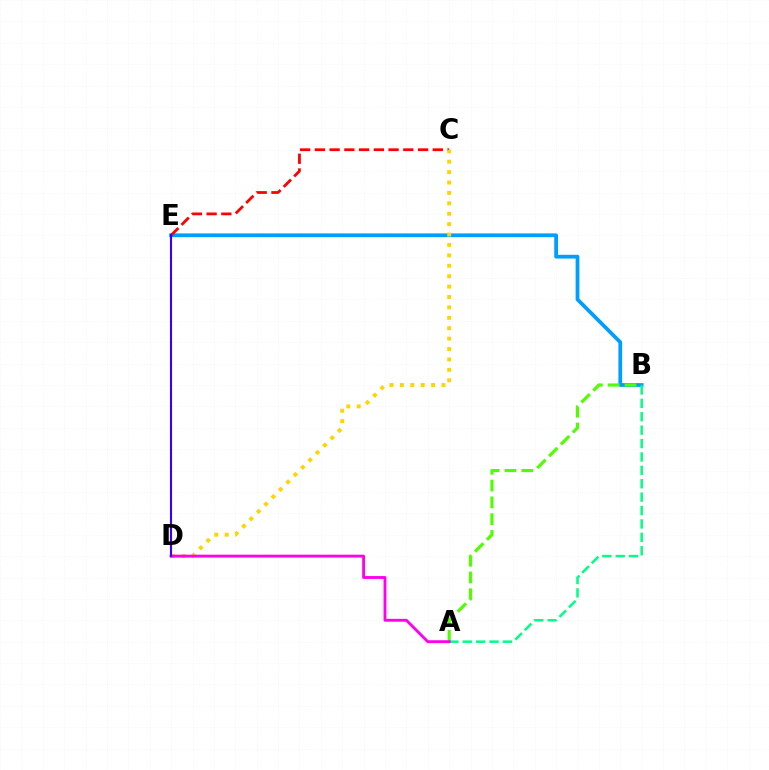{('B', 'E'): [{'color': '#009eff', 'line_style': 'solid', 'thickness': 2.7}], ('A', 'B'): [{'color': '#4fff00', 'line_style': 'dashed', 'thickness': 2.28}, {'color': '#00ff86', 'line_style': 'dashed', 'thickness': 1.82}], ('C', 'E'): [{'color': '#ff0000', 'line_style': 'dashed', 'thickness': 2.0}], ('C', 'D'): [{'color': '#ffd500', 'line_style': 'dotted', 'thickness': 2.83}], ('A', 'D'): [{'color': '#ff00ed', 'line_style': 'solid', 'thickness': 2.06}], ('D', 'E'): [{'color': '#3700ff', 'line_style': 'solid', 'thickness': 1.53}]}